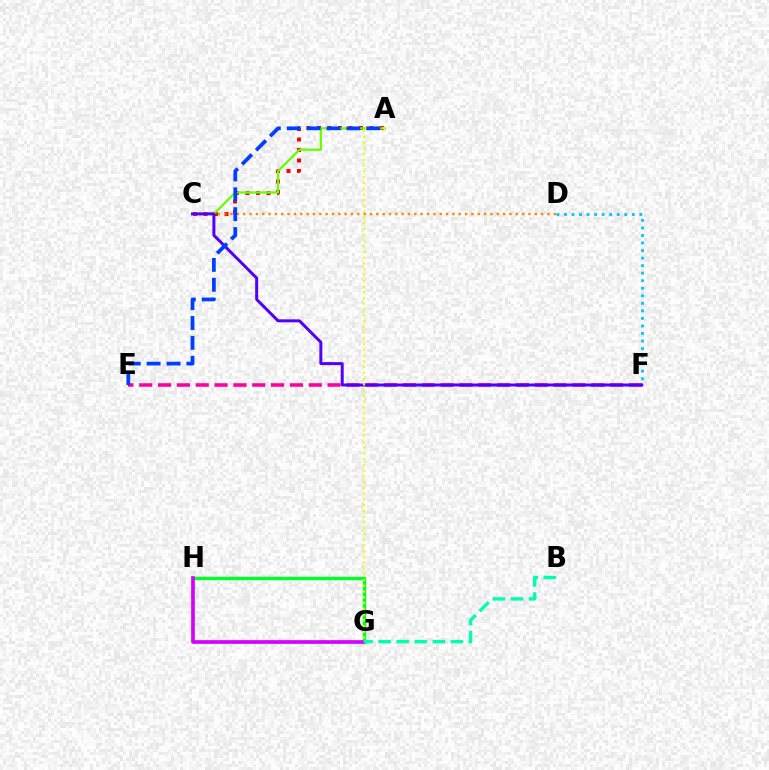{('A', 'C'): [{'color': '#ff0000', 'line_style': 'dotted', 'thickness': 2.85}, {'color': '#66ff00', 'line_style': 'solid', 'thickness': 1.62}], ('D', 'F'): [{'color': '#00c7ff', 'line_style': 'dotted', 'thickness': 2.05}], ('G', 'H'): [{'color': '#00ff27', 'line_style': 'solid', 'thickness': 2.45}, {'color': '#d600ff', 'line_style': 'solid', 'thickness': 2.65}], ('E', 'F'): [{'color': '#ff00a0', 'line_style': 'dashed', 'thickness': 2.56}], ('C', 'D'): [{'color': '#ff8800', 'line_style': 'dotted', 'thickness': 1.72}], ('C', 'F'): [{'color': '#4f00ff', 'line_style': 'solid', 'thickness': 2.13}], ('A', 'G'): [{'color': '#eeff00', 'line_style': 'dotted', 'thickness': 1.56}], ('A', 'E'): [{'color': '#003fff', 'line_style': 'dashed', 'thickness': 2.7}], ('B', 'G'): [{'color': '#00ffaf', 'line_style': 'dashed', 'thickness': 2.45}]}